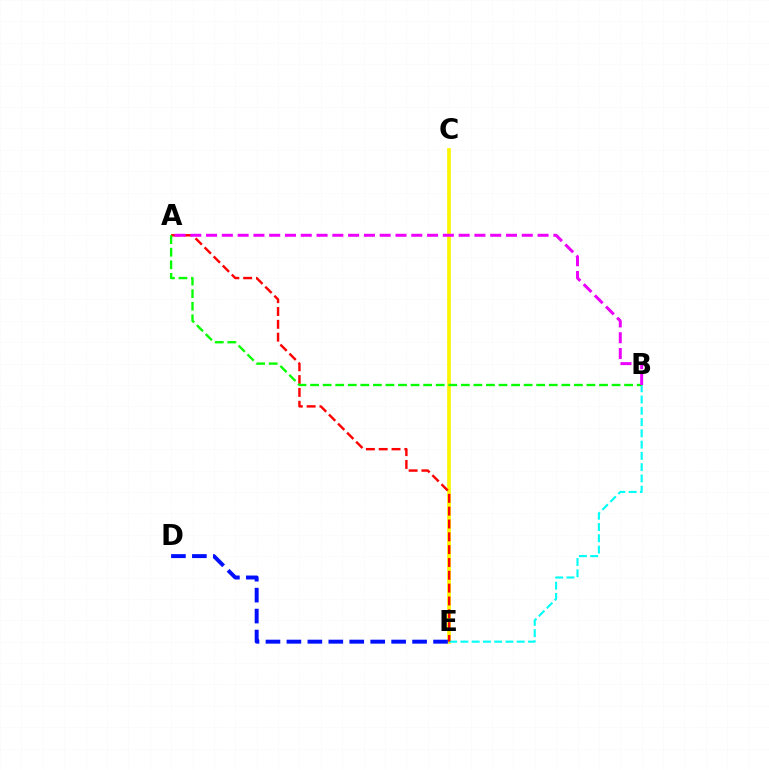{('C', 'E'): [{'color': '#fcf500', 'line_style': 'solid', 'thickness': 2.66}], ('B', 'E'): [{'color': '#00fff6', 'line_style': 'dashed', 'thickness': 1.53}], ('A', 'E'): [{'color': '#ff0000', 'line_style': 'dashed', 'thickness': 1.74}], ('D', 'E'): [{'color': '#0010ff', 'line_style': 'dashed', 'thickness': 2.85}], ('A', 'B'): [{'color': '#08ff00', 'line_style': 'dashed', 'thickness': 1.71}, {'color': '#ee00ff', 'line_style': 'dashed', 'thickness': 2.14}]}